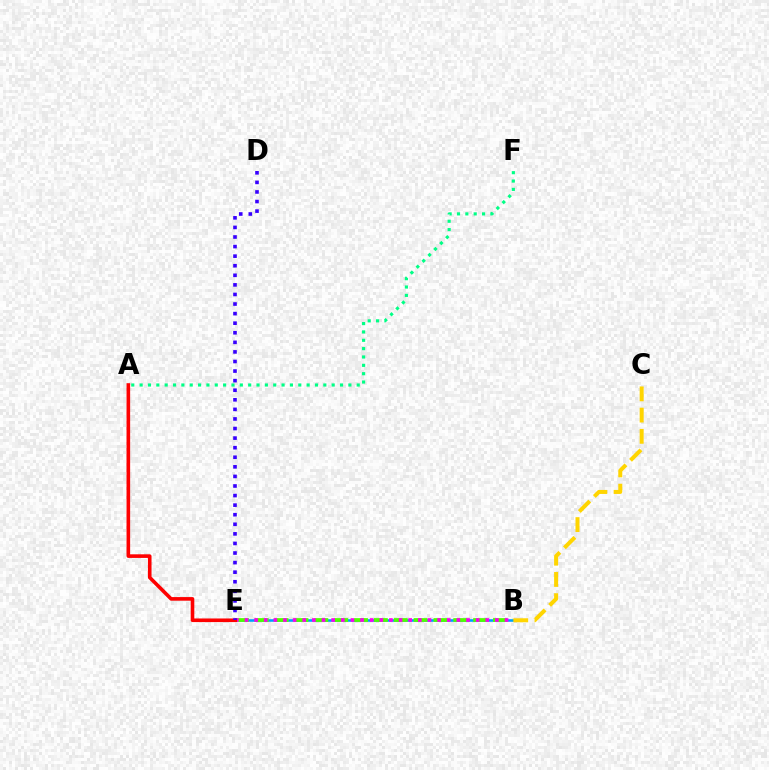{('B', 'E'): [{'color': '#009eff', 'line_style': 'solid', 'thickness': 1.86}, {'color': '#4fff00', 'line_style': 'dashed', 'thickness': 2.7}, {'color': '#ff00ed', 'line_style': 'dotted', 'thickness': 2.62}], ('B', 'C'): [{'color': '#ffd500', 'line_style': 'dashed', 'thickness': 2.88}], ('A', 'E'): [{'color': '#ff0000', 'line_style': 'solid', 'thickness': 2.6}], ('D', 'E'): [{'color': '#3700ff', 'line_style': 'dotted', 'thickness': 2.6}], ('A', 'F'): [{'color': '#00ff86', 'line_style': 'dotted', 'thickness': 2.27}]}